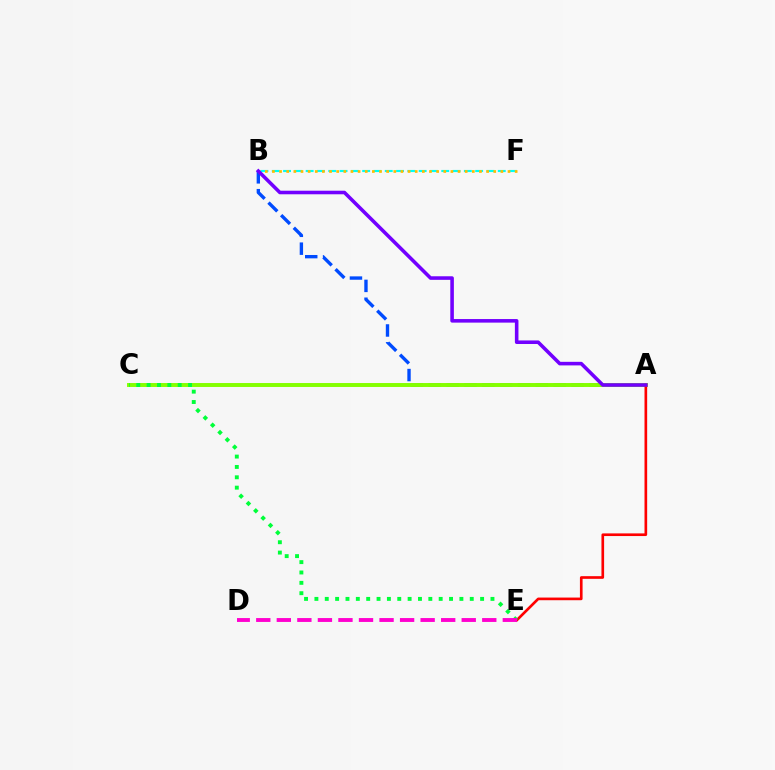{('A', 'B'): [{'color': '#004bff', 'line_style': 'dashed', 'thickness': 2.42}, {'color': '#7200ff', 'line_style': 'solid', 'thickness': 2.57}], ('A', 'C'): [{'color': '#84ff00', 'line_style': 'solid', 'thickness': 2.83}], ('B', 'F'): [{'color': '#00fff6', 'line_style': 'dashed', 'thickness': 1.54}, {'color': '#ffbd00', 'line_style': 'dotted', 'thickness': 1.94}], ('A', 'E'): [{'color': '#ff0000', 'line_style': 'solid', 'thickness': 1.91}], ('C', 'E'): [{'color': '#00ff39', 'line_style': 'dotted', 'thickness': 2.81}], ('D', 'E'): [{'color': '#ff00cf', 'line_style': 'dashed', 'thickness': 2.79}]}